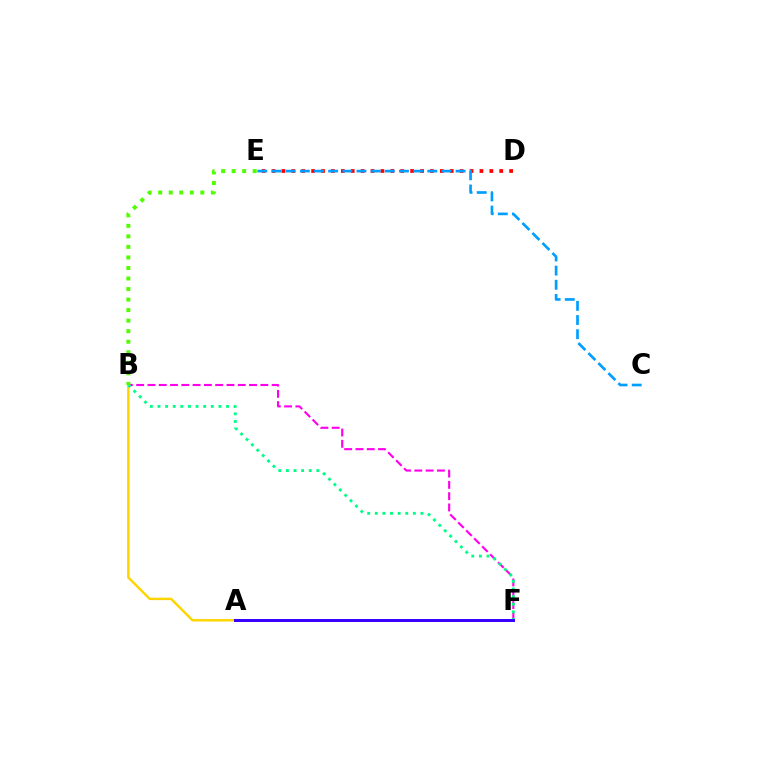{('A', 'B'): [{'color': '#ffd500', 'line_style': 'solid', 'thickness': 1.75}], ('B', 'F'): [{'color': '#ff00ed', 'line_style': 'dashed', 'thickness': 1.53}, {'color': '#00ff86', 'line_style': 'dotted', 'thickness': 2.07}], ('B', 'E'): [{'color': '#4fff00', 'line_style': 'dotted', 'thickness': 2.86}], ('D', 'E'): [{'color': '#ff0000', 'line_style': 'dotted', 'thickness': 2.69}], ('C', 'E'): [{'color': '#009eff', 'line_style': 'dashed', 'thickness': 1.92}], ('A', 'F'): [{'color': '#3700ff', 'line_style': 'solid', 'thickness': 2.14}]}